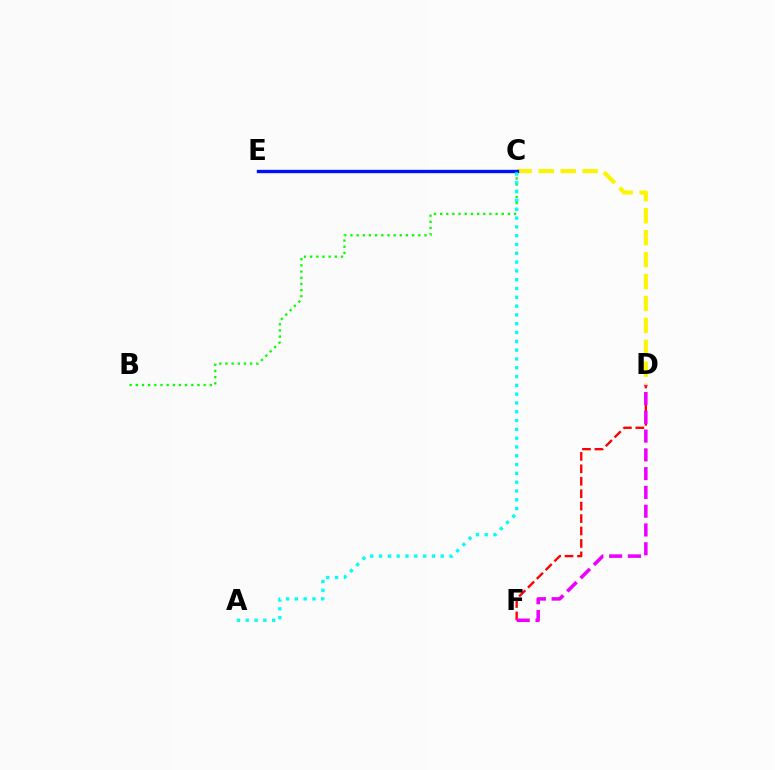{('C', 'D'): [{'color': '#fcf500', 'line_style': 'dashed', 'thickness': 2.98}], ('B', 'C'): [{'color': '#08ff00', 'line_style': 'dotted', 'thickness': 1.68}], ('D', 'F'): [{'color': '#ff0000', 'line_style': 'dashed', 'thickness': 1.69}, {'color': '#ee00ff', 'line_style': 'dashed', 'thickness': 2.55}], ('C', 'E'): [{'color': '#0010ff', 'line_style': 'solid', 'thickness': 2.41}], ('A', 'C'): [{'color': '#00fff6', 'line_style': 'dotted', 'thickness': 2.39}]}